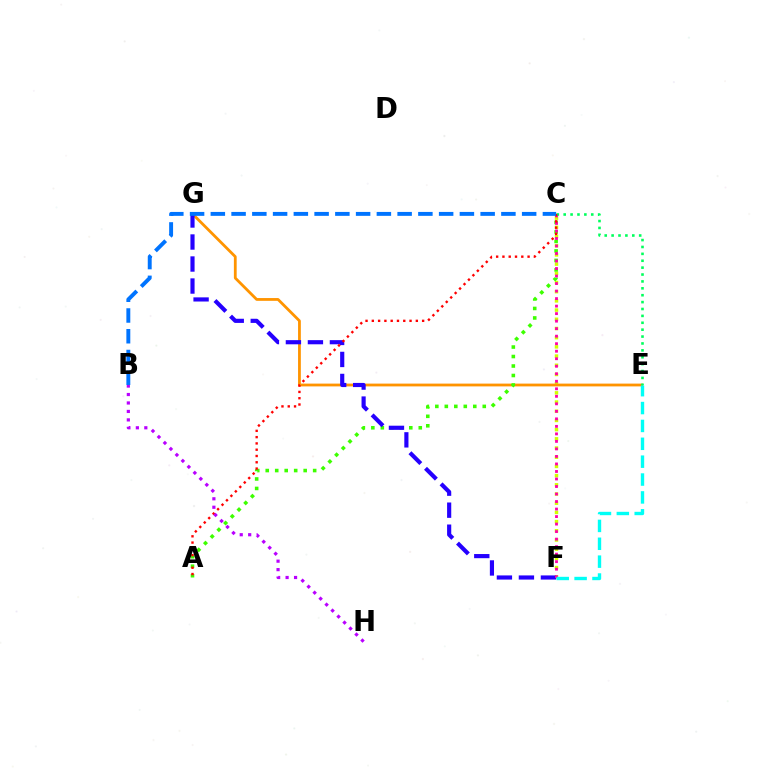{('C', 'F'): [{'color': '#d1ff00', 'line_style': 'dotted', 'thickness': 2.5}, {'color': '#ff00ac', 'line_style': 'dotted', 'thickness': 2.04}], ('E', 'G'): [{'color': '#ff9400', 'line_style': 'solid', 'thickness': 2.01}], ('A', 'C'): [{'color': '#3dff00', 'line_style': 'dotted', 'thickness': 2.58}, {'color': '#ff0000', 'line_style': 'dotted', 'thickness': 1.71}], ('F', 'G'): [{'color': '#2500ff', 'line_style': 'dashed', 'thickness': 2.99}], ('C', 'E'): [{'color': '#00ff5c', 'line_style': 'dotted', 'thickness': 1.87}], ('E', 'F'): [{'color': '#00fff6', 'line_style': 'dashed', 'thickness': 2.43}], ('B', 'C'): [{'color': '#0074ff', 'line_style': 'dashed', 'thickness': 2.82}], ('B', 'H'): [{'color': '#b900ff', 'line_style': 'dotted', 'thickness': 2.3}]}